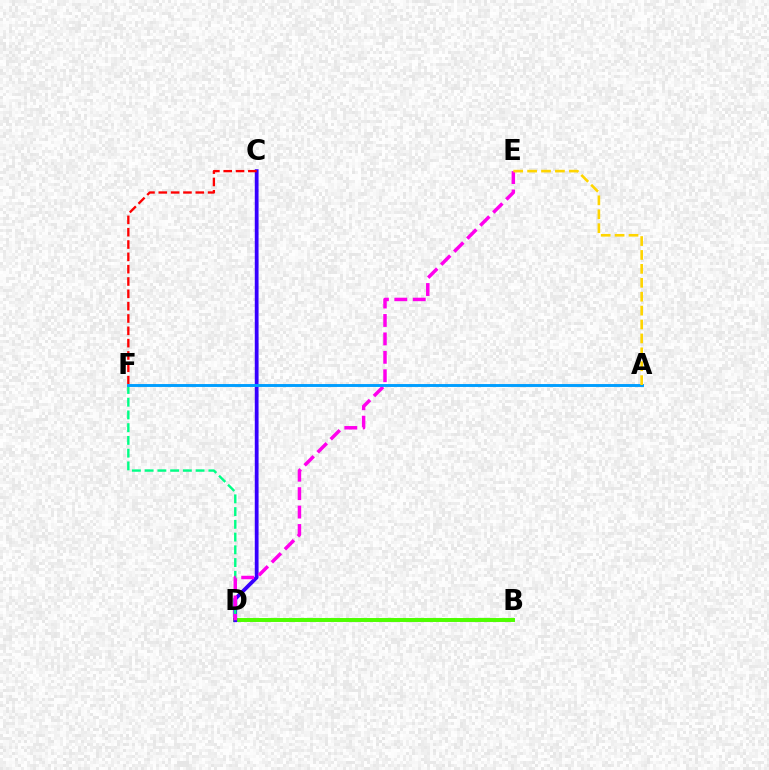{('B', 'D'): [{'color': '#4fff00', 'line_style': 'solid', 'thickness': 2.84}], ('C', 'D'): [{'color': '#3700ff', 'line_style': 'solid', 'thickness': 2.73}], ('C', 'F'): [{'color': '#ff0000', 'line_style': 'dashed', 'thickness': 1.67}], ('D', 'F'): [{'color': '#00ff86', 'line_style': 'dashed', 'thickness': 1.73}], ('D', 'E'): [{'color': '#ff00ed', 'line_style': 'dashed', 'thickness': 2.5}], ('A', 'F'): [{'color': '#009eff', 'line_style': 'solid', 'thickness': 2.09}], ('A', 'E'): [{'color': '#ffd500', 'line_style': 'dashed', 'thickness': 1.89}]}